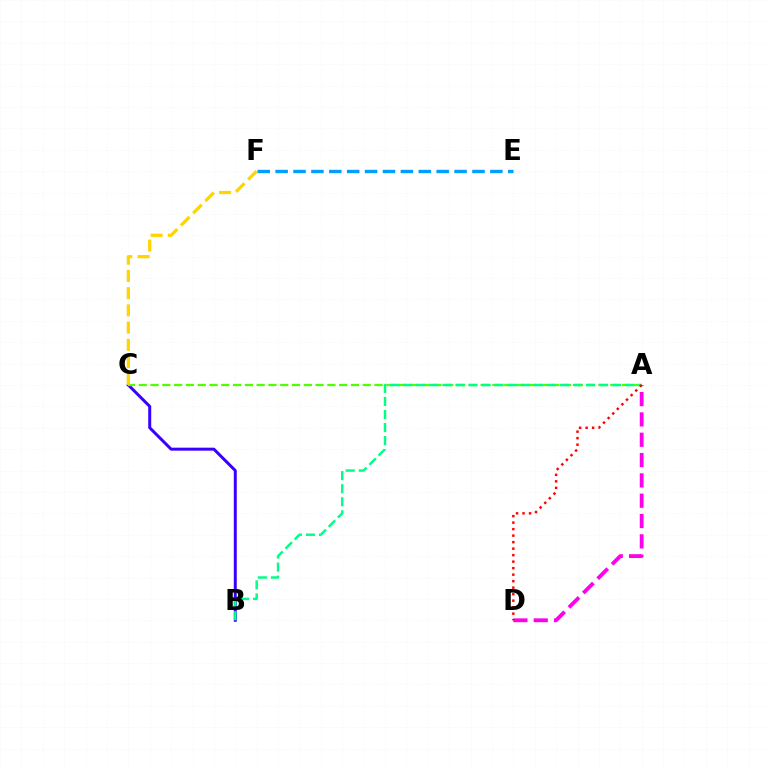{('A', 'D'): [{'color': '#ff00ed', 'line_style': 'dashed', 'thickness': 2.76}, {'color': '#ff0000', 'line_style': 'dotted', 'thickness': 1.77}], ('B', 'C'): [{'color': '#3700ff', 'line_style': 'solid', 'thickness': 2.15}], ('A', 'C'): [{'color': '#4fff00', 'line_style': 'dashed', 'thickness': 1.6}], ('C', 'F'): [{'color': '#ffd500', 'line_style': 'dashed', 'thickness': 2.34}], ('E', 'F'): [{'color': '#009eff', 'line_style': 'dashed', 'thickness': 2.43}], ('A', 'B'): [{'color': '#00ff86', 'line_style': 'dashed', 'thickness': 1.77}]}